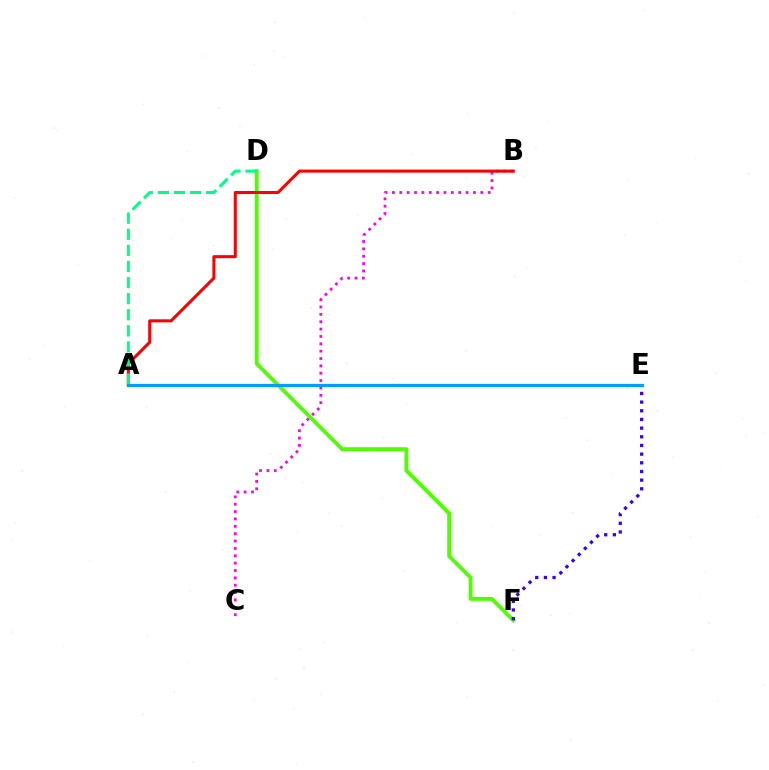{('B', 'C'): [{'color': '#ff00ed', 'line_style': 'dotted', 'thickness': 2.0}], ('D', 'F'): [{'color': '#4fff00', 'line_style': 'solid', 'thickness': 2.79}], ('A', 'B'): [{'color': '#ff0000', 'line_style': 'solid', 'thickness': 2.19}], ('A', 'E'): [{'color': '#ffd500', 'line_style': 'solid', 'thickness': 1.67}, {'color': '#009eff', 'line_style': 'solid', 'thickness': 2.25}], ('E', 'F'): [{'color': '#3700ff', 'line_style': 'dotted', 'thickness': 2.36}], ('A', 'D'): [{'color': '#00ff86', 'line_style': 'dashed', 'thickness': 2.19}]}